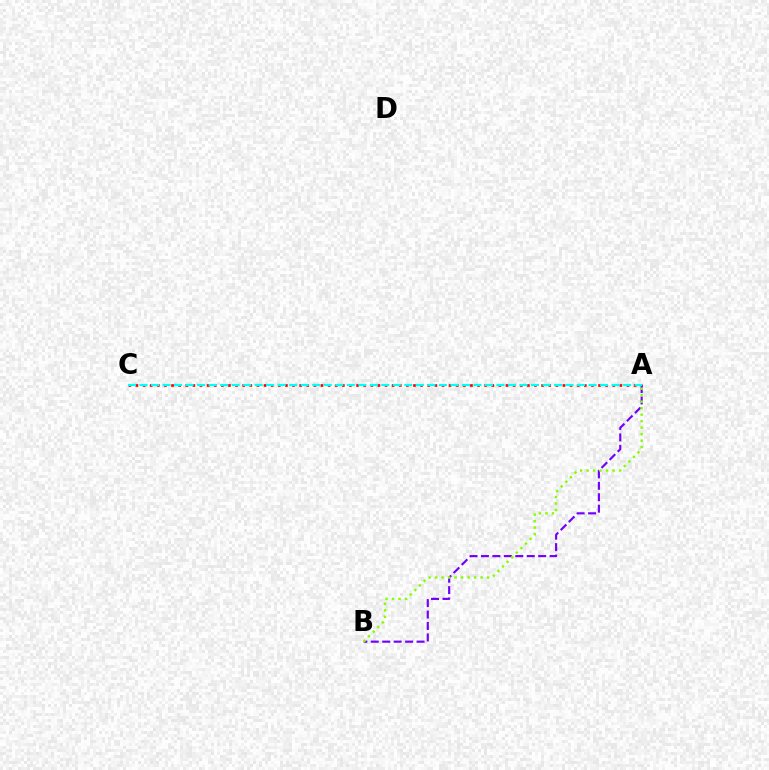{('A', 'C'): [{'color': '#ff0000', 'line_style': 'dotted', 'thickness': 1.93}, {'color': '#00fff6', 'line_style': 'dashed', 'thickness': 1.56}], ('A', 'B'): [{'color': '#7200ff', 'line_style': 'dashed', 'thickness': 1.56}, {'color': '#84ff00', 'line_style': 'dotted', 'thickness': 1.76}]}